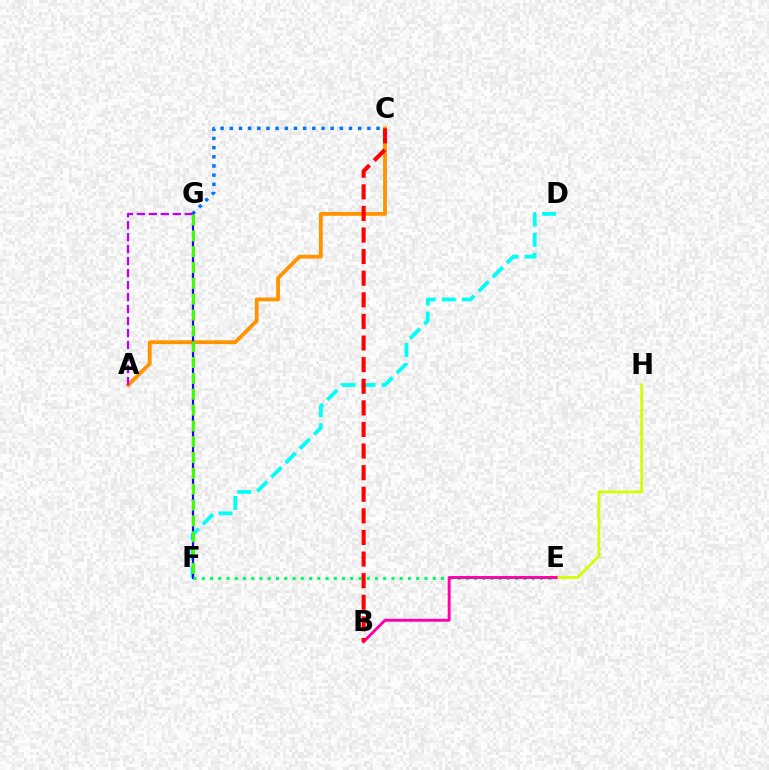{('D', 'F'): [{'color': '#00fff6', 'line_style': 'dashed', 'thickness': 2.73}], ('C', 'G'): [{'color': '#0074ff', 'line_style': 'dotted', 'thickness': 2.49}], ('A', 'C'): [{'color': '#ff9400', 'line_style': 'solid', 'thickness': 2.76}], ('E', 'H'): [{'color': '#d1ff00', 'line_style': 'solid', 'thickness': 2.01}], ('F', 'G'): [{'color': '#2500ff', 'line_style': 'solid', 'thickness': 1.59}, {'color': '#3dff00', 'line_style': 'dashed', 'thickness': 2.15}], ('E', 'F'): [{'color': '#00ff5c', 'line_style': 'dotted', 'thickness': 2.24}], ('A', 'G'): [{'color': '#b900ff', 'line_style': 'dashed', 'thickness': 1.63}], ('B', 'E'): [{'color': '#ff00ac', 'line_style': 'solid', 'thickness': 2.1}], ('B', 'C'): [{'color': '#ff0000', 'line_style': 'dashed', 'thickness': 2.93}]}